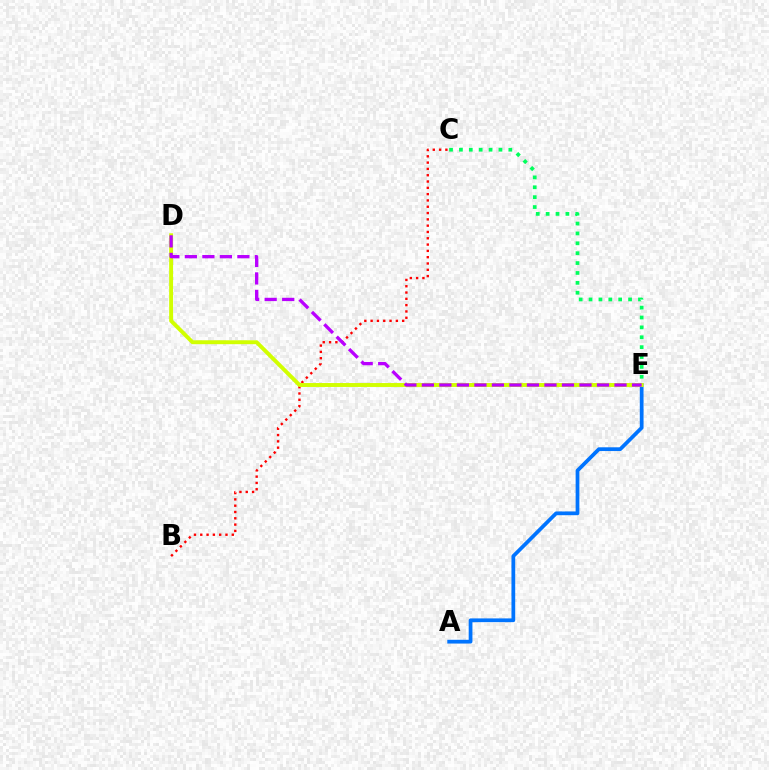{('B', 'C'): [{'color': '#ff0000', 'line_style': 'dotted', 'thickness': 1.71}], ('C', 'E'): [{'color': '#00ff5c', 'line_style': 'dotted', 'thickness': 2.69}], ('A', 'E'): [{'color': '#0074ff', 'line_style': 'solid', 'thickness': 2.7}], ('D', 'E'): [{'color': '#d1ff00', 'line_style': 'solid', 'thickness': 2.82}, {'color': '#b900ff', 'line_style': 'dashed', 'thickness': 2.38}]}